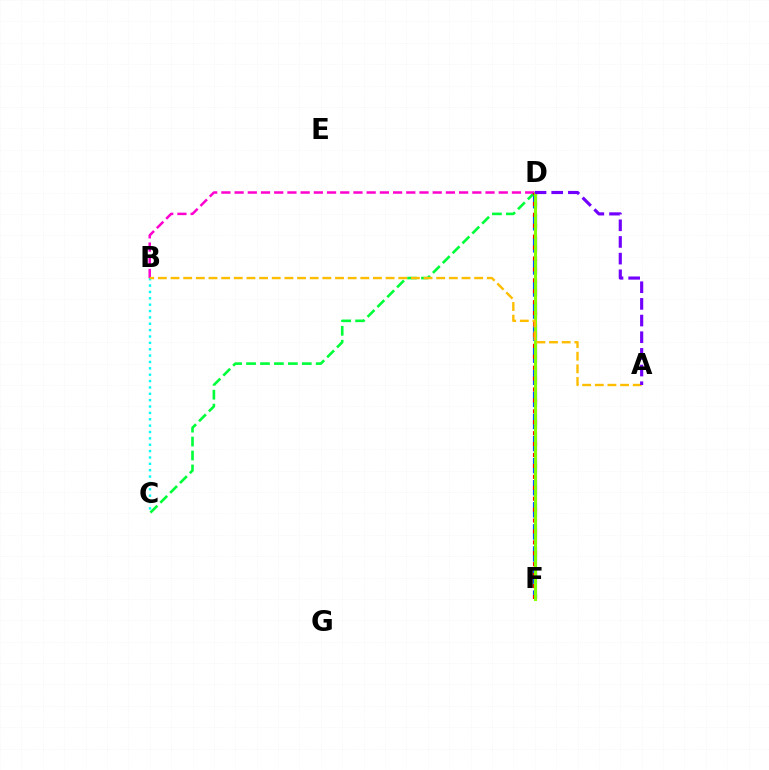{('D', 'F'): [{'color': '#004bff', 'line_style': 'dashed', 'thickness': 3.0}, {'color': '#ff0000', 'line_style': 'dotted', 'thickness': 2.97}, {'color': '#84ff00', 'line_style': 'solid', 'thickness': 2.21}], ('C', 'D'): [{'color': '#00ff39', 'line_style': 'dashed', 'thickness': 1.89}], ('B', 'C'): [{'color': '#00fff6', 'line_style': 'dotted', 'thickness': 1.73}], ('B', 'D'): [{'color': '#ff00cf', 'line_style': 'dashed', 'thickness': 1.79}], ('A', 'B'): [{'color': '#ffbd00', 'line_style': 'dashed', 'thickness': 1.72}], ('A', 'D'): [{'color': '#7200ff', 'line_style': 'dashed', 'thickness': 2.26}]}